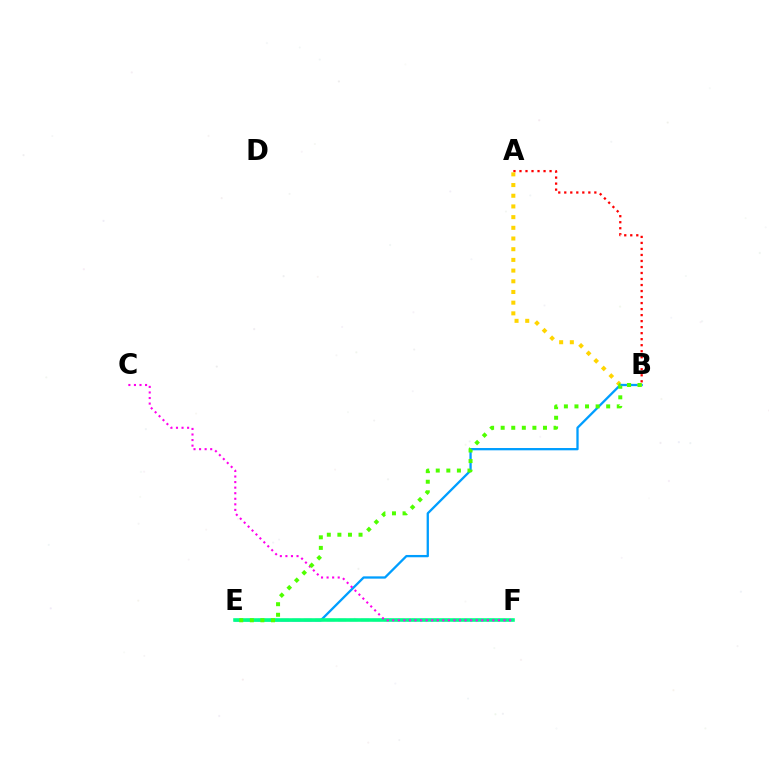{('B', 'E'): [{'color': '#009eff', 'line_style': 'solid', 'thickness': 1.65}, {'color': '#4fff00', 'line_style': 'dotted', 'thickness': 2.87}], ('E', 'F'): [{'color': '#3700ff', 'line_style': 'dashed', 'thickness': 1.56}, {'color': '#00ff86', 'line_style': 'solid', 'thickness': 2.58}], ('A', 'B'): [{'color': '#ff0000', 'line_style': 'dotted', 'thickness': 1.63}, {'color': '#ffd500', 'line_style': 'dotted', 'thickness': 2.9}], ('C', 'F'): [{'color': '#ff00ed', 'line_style': 'dotted', 'thickness': 1.51}]}